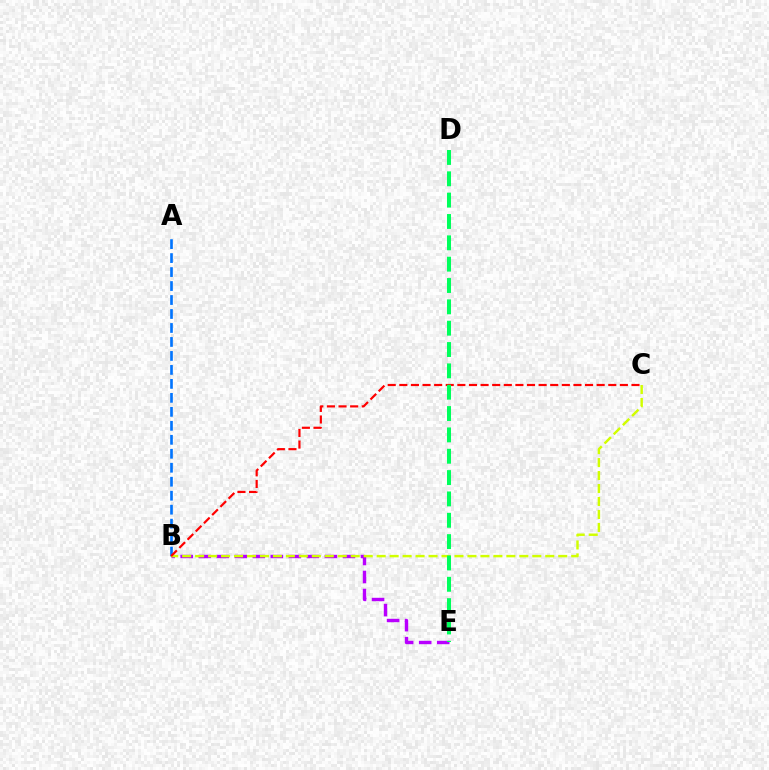{('B', 'E'): [{'color': '#b900ff', 'line_style': 'dashed', 'thickness': 2.45}], ('A', 'B'): [{'color': '#0074ff', 'line_style': 'dashed', 'thickness': 1.9}], ('B', 'C'): [{'color': '#d1ff00', 'line_style': 'dashed', 'thickness': 1.76}, {'color': '#ff0000', 'line_style': 'dashed', 'thickness': 1.58}], ('D', 'E'): [{'color': '#00ff5c', 'line_style': 'dashed', 'thickness': 2.9}]}